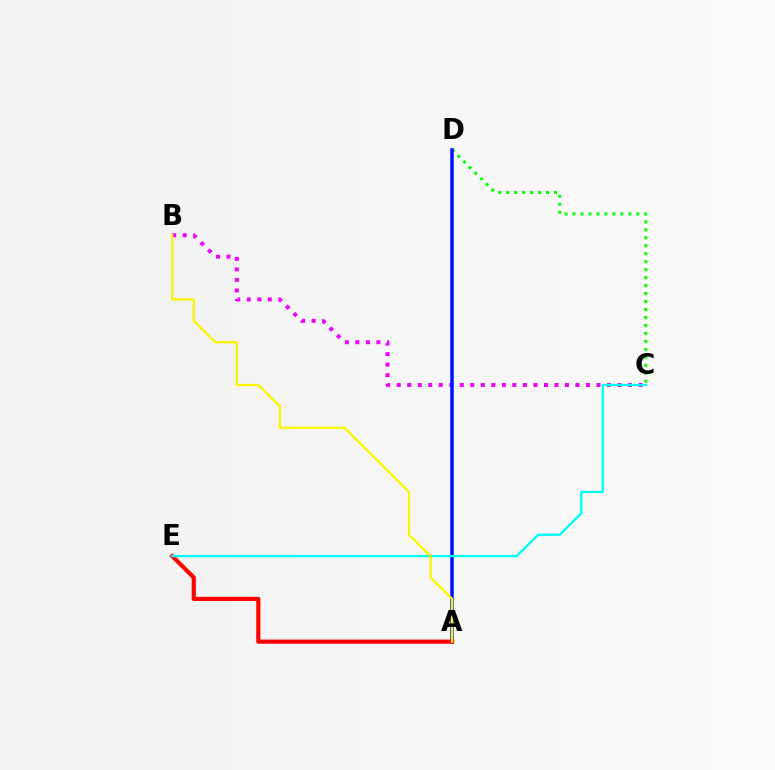{('C', 'D'): [{'color': '#08ff00', 'line_style': 'dotted', 'thickness': 2.17}], ('B', 'C'): [{'color': '#ee00ff', 'line_style': 'dotted', 'thickness': 2.86}], ('A', 'D'): [{'color': '#0010ff', 'line_style': 'solid', 'thickness': 2.53}], ('A', 'E'): [{'color': '#ff0000', 'line_style': 'solid', 'thickness': 2.98}], ('C', 'E'): [{'color': '#00fff6', 'line_style': 'solid', 'thickness': 1.67}], ('A', 'B'): [{'color': '#fcf500', 'line_style': 'solid', 'thickness': 1.65}]}